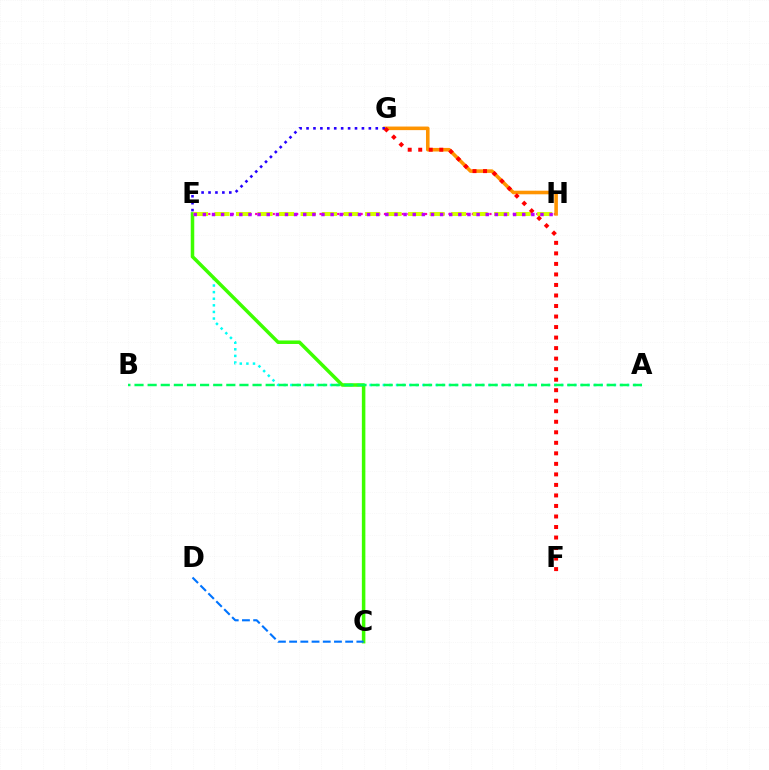{('A', 'E'): [{'color': '#00fff6', 'line_style': 'dotted', 'thickness': 1.79}], ('C', 'E'): [{'color': '#3dff00', 'line_style': 'solid', 'thickness': 2.53}], ('E', 'H'): [{'color': '#ff00ac', 'line_style': 'dotted', 'thickness': 1.59}, {'color': '#d1ff00', 'line_style': 'dashed', 'thickness': 2.92}, {'color': '#b900ff', 'line_style': 'dotted', 'thickness': 2.48}], ('C', 'D'): [{'color': '#0074ff', 'line_style': 'dashed', 'thickness': 1.52}], ('A', 'B'): [{'color': '#00ff5c', 'line_style': 'dashed', 'thickness': 1.78}], ('G', 'H'): [{'color': '#ff9400', 'line_style': 'solid', 'thickness': 2.58}], ('E', 'G'): [{'color': '#2500ff', 'line_style': 'dotted', 'thickness': 1.88}], ('F', 'G'): [{'color': '#ff0000', 'line_style': 'dotted', 'thickness': 2.86}]}